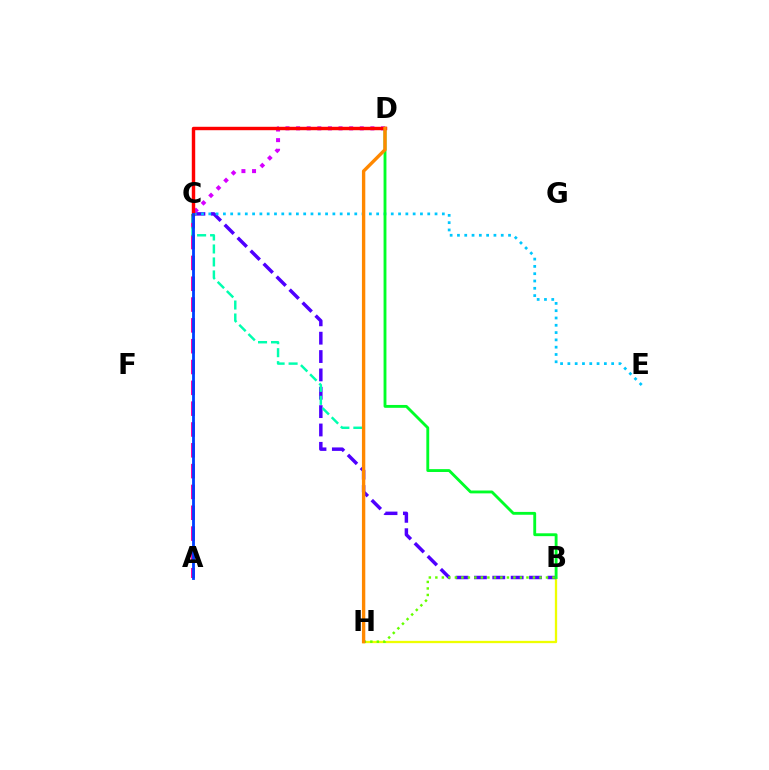{('B', 'H'): [{'color': '#eeff00', 'line_style': 'solid', 'thickness': 1.66}, {'color': '#66ff00', 'line_style': 'dotted', 'thickness': 1.77}], ('B', 'C'): [{'color': '#4f00ff', 'line_style': 'dashed', 'thickness': 2.49}], ('C', 'E'): [{'color': '#00c7ff', 'line_style': 'dotted', 'thickness': 1.98}], ('B', 'D'): [{'color': '#00ff27', 'line_style': 'solid', 'thickness': 2.06}], ('A', 'C'): [{'color': '#ff00a0', 'line_style': 'dashed', 'thickness': 2.83}, {'color': '#003fff', 'line_style': 'solid', 'thickness': 2.03}], ('C', 'H'): [{'color': '#00ffaf', 'line_style': 'dashed', 'thickness': 1.76}], ('C', 'D'): [{'color': '#d600ff', 'line_style': 'dotted', 'thickness': 2.88}, {'color': '#ff0000', 'line_style': 'solid', 'thickness': 2.46}], ('D', 'H'): [{'color': '#ff8800', 'line_style': 'solid', 'thickness': 2.42}]}